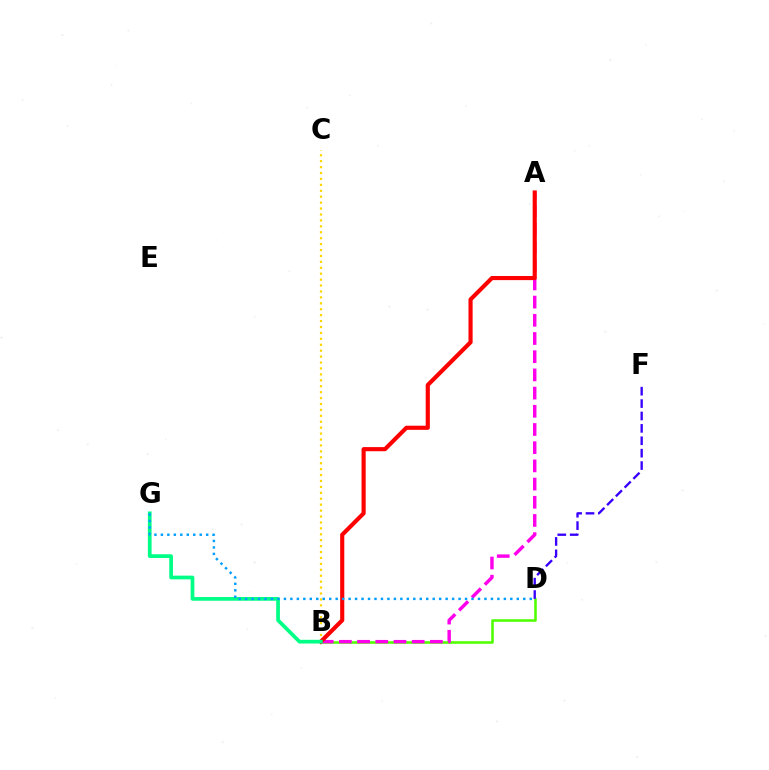{('B', 'C'): [{'color': '#ffd500', 'line_style': 'dotted', 'thickness': 1.61}], ('B', 'D'): [{'color': '#4fff00', 'line_style': 'solid', 'thickness': 1.85}], ('D', 'F'): [{'color': '#3700ff', 'line_style': 'dashed', 'thickness': 1.68}], ('A', 'B'): [{'color': '#ff00ed', 'line_style': 'dashed', 'thickness': 2.47}, {'color': '#ff0000', 'line_style': 'solid', 'thickness': 2.98}], ('B', 'G'): [{'color': '#00ff86', 'line_style': 'solid', 'thickness': 2.68}], ('D', 'G'): [{'color': '#009eff', 'line_style': 'dotted', 'thickness': 1.76}]}